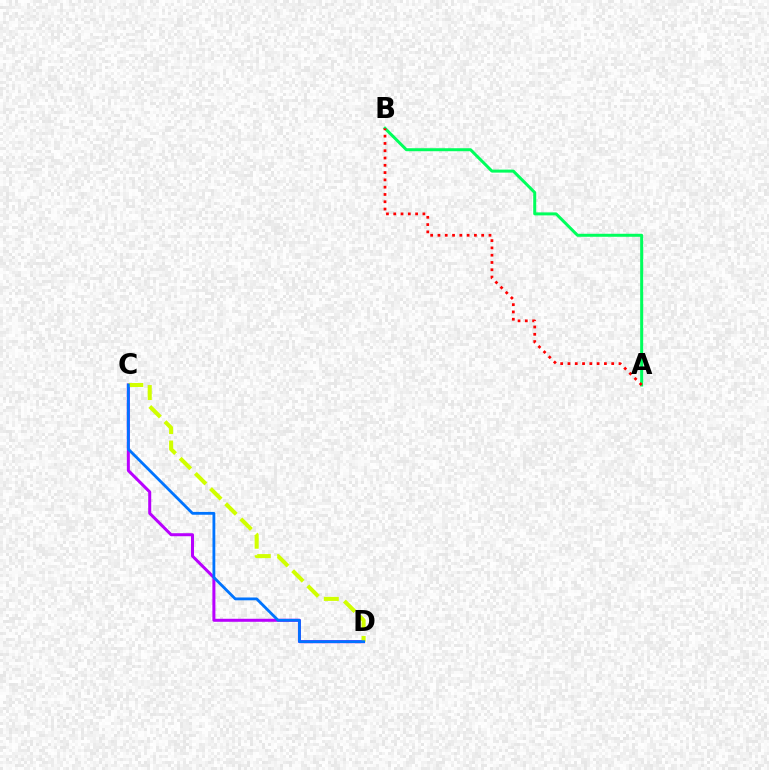{('C', 'D'): [{'color': '#b900ff', 'line_style': 'solid', 'thickness': 2.17}, {'color': '#d1ff00', 'line_style': 'dashed', 'thickness': 2.91}, {'color': '#0074ff', 'line_style': 'solid', 'thickness': 2.03}], ('A', 'B'): [{'color': '#00ff5c', 'line_style': 'solid', 'thickness': 2.16}, {'color': '#ff0000', 'line_style': 'dotted', 'thickness': 1.98}]}